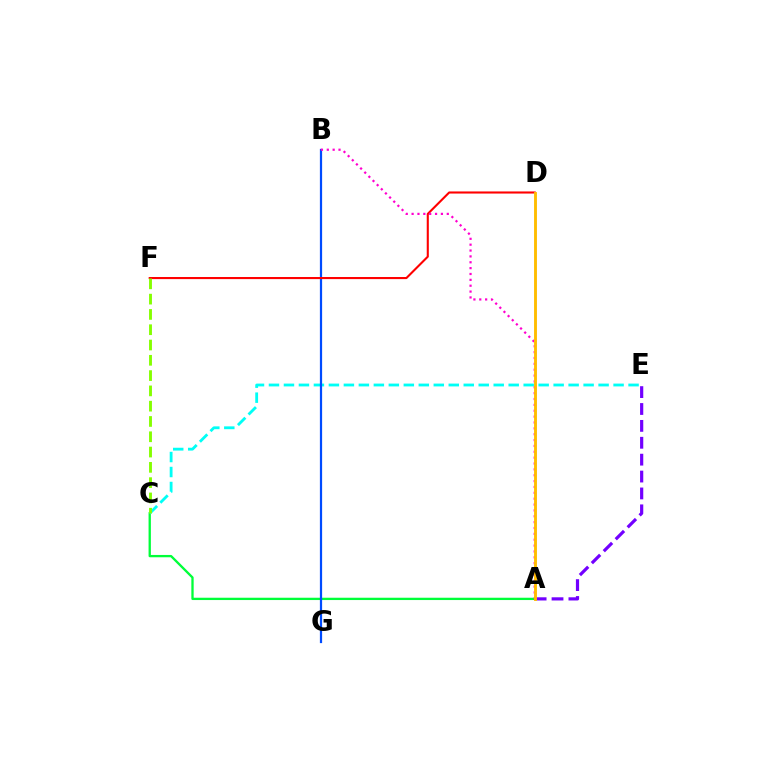{('A', 'C'): [{'color': '#00ff39', 'line_style': 'solid', 'thickness': 1.67}], ('C', 'E'): [{'color': '#00fff6', 'line_style': 'dashed', 'thickness': 2.04}], ('A', 'E'): [{'color': '#7200ff', 'line_style': 'dashed', 'thickness': 2.29}], ('B', 'G'): [{'color': '#004bff', 'line_style': 'solid', 'thickness': 1.6}], ('D', 'F'): [{'color': '#ff0000', 'line_style': 'solid', 'thickness': 1.51}], ('A', 'B'): [{'color': '#ff00cf', 'line_style': 'dotted', 'thickness': 1.59}], ('A', 'D'): [{'color': '#ffbd00', 'line_style': 'solid', 'thickness': 2.07}], ('C', 'F'): [{'color': '#84ff00', 'line_style': 'dashed', 'thickness': 2.08}]}